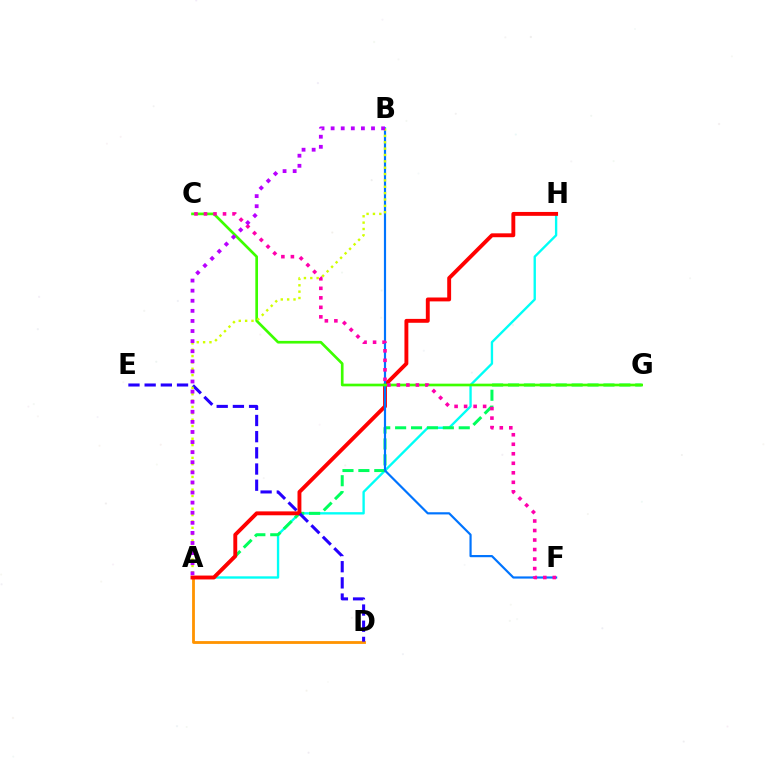{('A', 'H'): [{'color': '#00fff6', 'line_style': 'solid', 'thickness': 1.7}, {'color': '#ff0000', 'line_style': 'solid', 'thickness': 2.8}], ('A', 'D'): [{'color': '#ff9400', 'line_style': 'solid', 'thickness': 2.03}], ('A', 'G'): [{'color': '#00ff5c', 'line_style': 'dashed', 'thickness': 2.16}], ('B', 'F'): [{'color': '#0074ff', 'line_style': 'solid', 'thickness': 1.57}], ('D', 'E'): [{'color': '#2500ff', 'line_style': 'dashed', 'thickness': 2.2}], ('C', 'G'): [{'color': '#3dff00', 'line_style': 'solid', 'thickness': 1.92}], ('C', 'F'): [{'color': '#ff00ac', 'line_style': 'dotted', 'thickness': 2.58}], ('A', 'B'): [{'color': '#d1ff00', 'line_style': 'dotted', 'thickness': 1.73}, {'color': '#b900ff', 'line_style': 'dotted', 'thickness': 2.74}]}